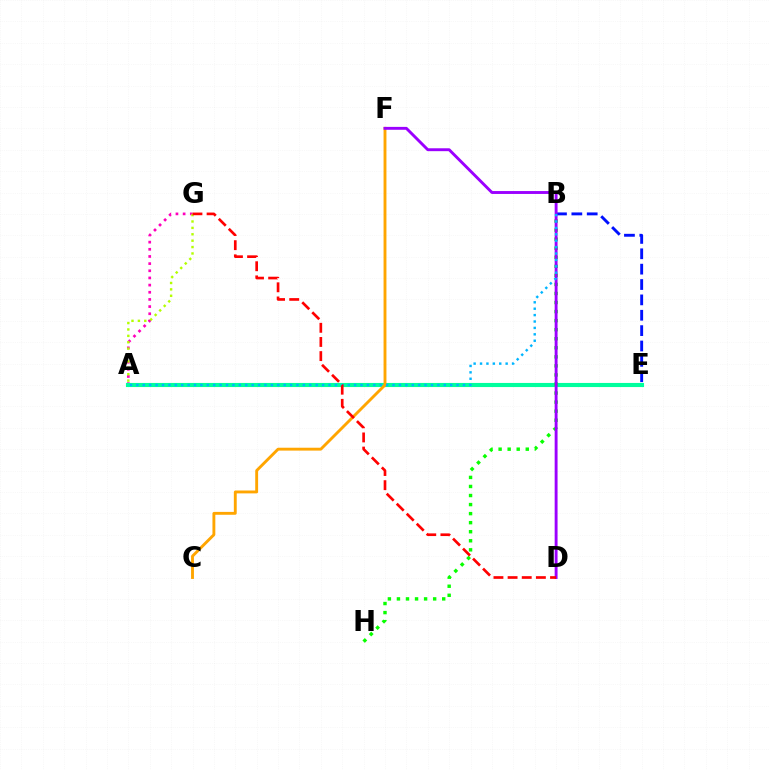{('A', 'G'): [{'color': '#ff00bd', 'line_style': 'dotted', 'thickness': 1.95}, {'color': '#b3ff00', 'line_style': 'dotted', 'thickness': 1.74}], ('A', 'E'): [{'color': '#00ff9d', 'line_style': 'solid', 'thickness': 2.96}], ('B', 'H'): [{'color': '#08ff00', 'line_style': 'dotted', 'thickness': 2.46}], ('B', 'E'): [{'color': '#0010ff', 'line_style': 'dashed', 'thickness': 2.09}], ('C', 'F'): [{'color': '#ffa500', 'line_style': 'solid', 'thickness': 2.07}], ('D', 'F'): [{'color': '#9b00ff', 'line_style': 'solid', 'thickness': 2.08}], ('A', 'B'): [{'color': '#00b5ff', 'line_style': 'dotted', 'thickness': 1.74}], ('D', 'G'): [{'color': '#ff0000', 'line_style': 'dashed', 'thickness': 1.92}]}